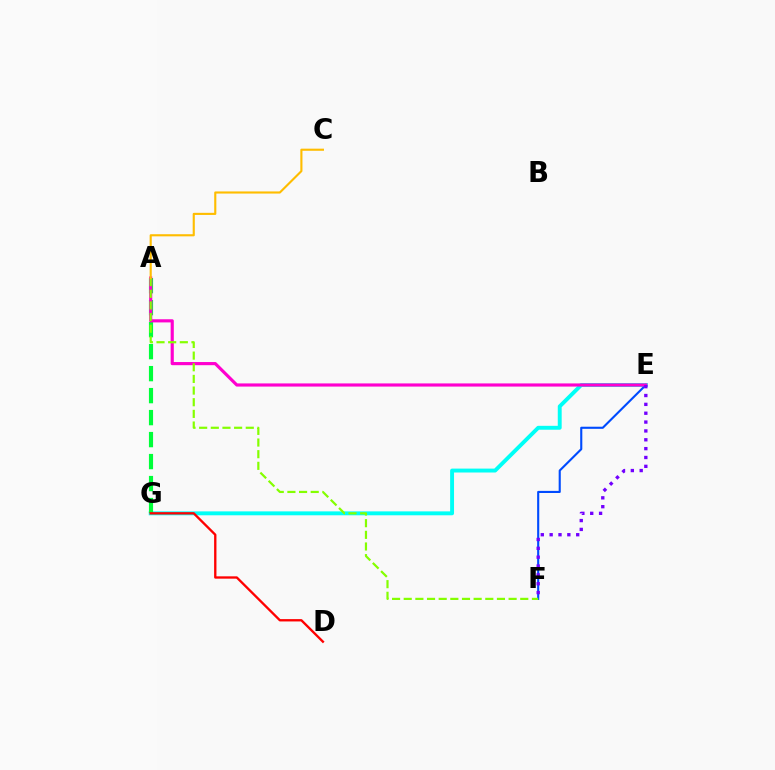{('E', 'G'): [{'color': '#00fff6', 'line_style': 'solid', 'thickness': 2.81}], ('A', 'G'): [{'color': '#00ff39', 'line_style': 'dashed', 'thickness': 2.99}], ('E', 'F'): [{'color': '#004bff', 'line_style': 'solid', 'thickness': 1.52}, {'color': '#7200ff', 'line_style': 'dotted', 'thickness': 2.41}], ('A', 'E'): [{'color': '#ff00cf', 'line_style': 'solid', 'thickness': 2.27}], ('A', 'F'): [{'color': '#84ff00', 'line_style': 'dashed', 'thickness': 1.58}], ('D', 'G'): [{'color': '#ff0000', 'line_style': 'solid', 'thickness': 1.68}], ('A', 'C'): [{'color': '#ffbd00', 'line_style': 'solid', 'thickness': 1.53}]}